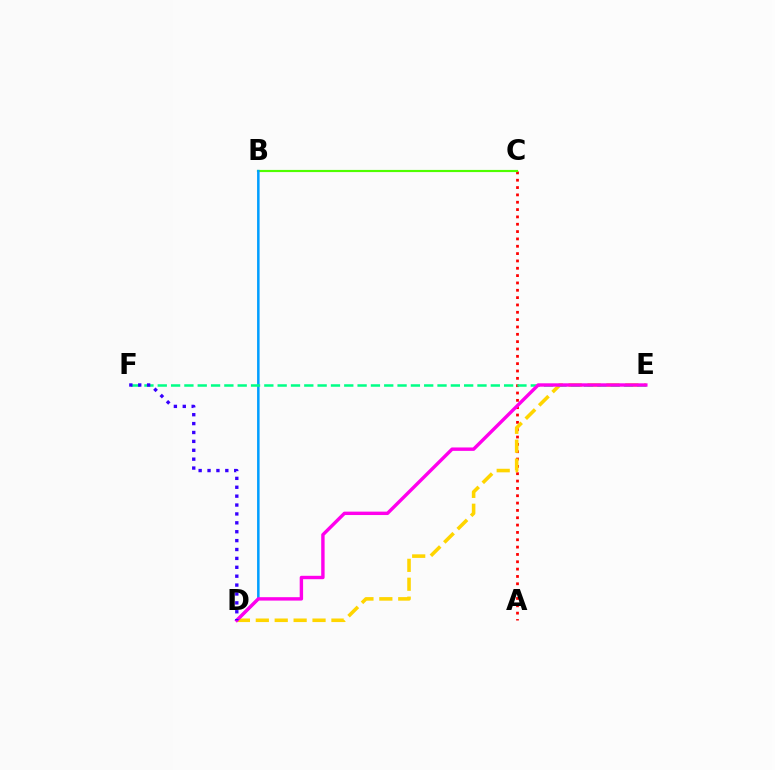{('A', 'C'): [{'color': '#ff0000', 'line_style': 'dotted', 'thickness': 1.99}], ('B', 'C'): [{'color': '#4fff00', 'line_style': 'solid', 'thickness': 1.56}], ('D', 'E'): [{'color': '#ffd500', 'line_style': 'dashed', 'thickness': 2.57}, {'color': '#ff00ed', 'line_style': 'solid', 'thickness': 2.45}], ('B', 'D'): [{'color': '#009eff', 'line_style': 'solid', 'thickness': 1.81}], ('E', 'F'): [{'color': '#00ff86', 'line_style': 'dashed', 'thickness': 1.81}], ('D', 'F'): [{'color': '#3700ff', 'line_style': 'dotted', 'thickness': 2.42}]}